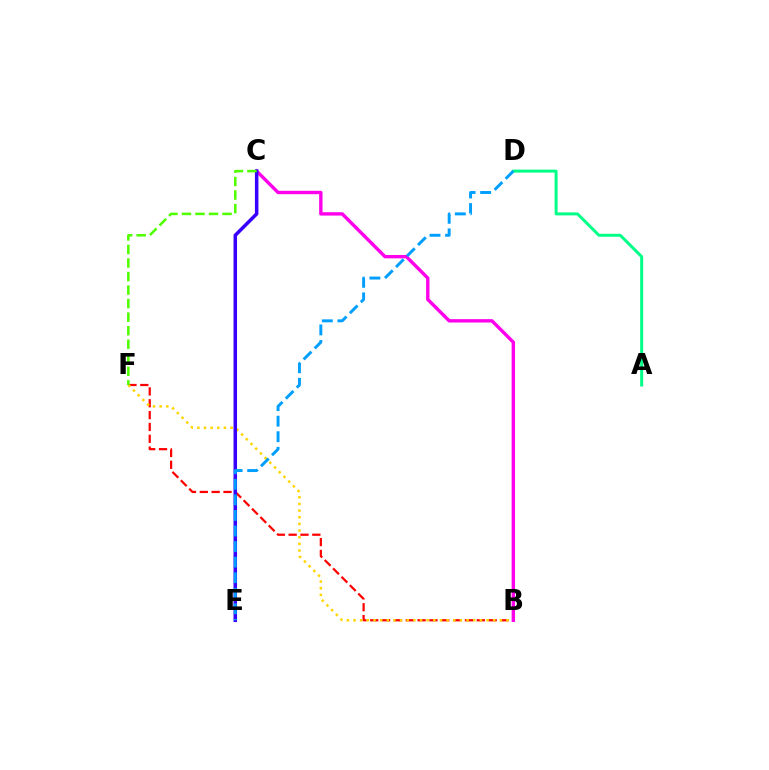{('B', 'F'): [{'color': '#ff0000', 'line_style': 'dashed', 'thickness': 1.61}, {'color': '#ffd500', 'line_style': 'dotted', 'thickness': 1.81}], ('B', 'C'): [{'color': '#ff00ed', 'line_style': 'solid', 'thickness': 2.43}], ('C', 'E'): [{'color': '#3700ff', 'line_style': 'solid', 'thickness': 2.53}], ('A', 'D'): [{'color': '#00ff86', 'line_style': 'solid', 'thickness': 2.13}], ('D', 'E'): [{'color': '#009eff', 'line_style': 'dashed', 'thickness': 2.11}], ('C', 'F'): [{'color': '#4fff00', 'line_style': 'dashed', 'thickness': 1.84}]}